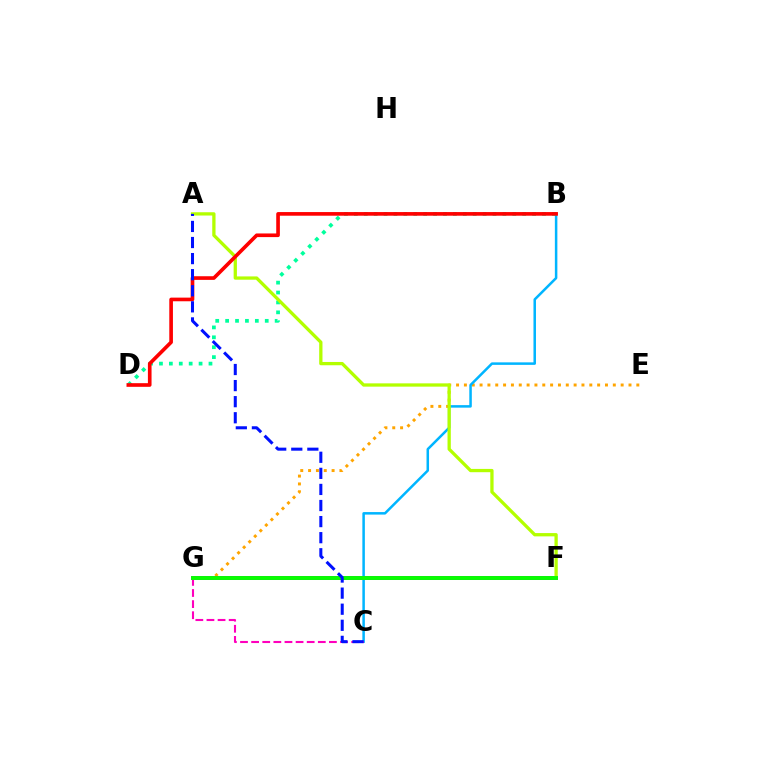{('E', 'G'): [{'color': '#ffa500', 'line_style': 'dotted', 'thickness': 2.13}], ('B', 'C'): [{'color': '#00b5ff', 'line_style': 'solid', 'thickness': 1.81}], ('B', 'D'): [{'color': '#00ff9d', 'line_style': 'dotted', 'thickness': 2.69}, {'color': '#ff0000', 'line_style': 'solid', 'thickness': 2.63}], ('F', 'G'): [{'color': '#9b00ff', 'line_style': 'solid', 'thickness': 2.82}, {'color': '#08ff00', 'line_style': 'solid', 'thickness': 2.8}], ('A', 'F'): [{'color': '#b3ff00', 'line_style': 'solid', 'thickness': 2.37}], ('C', 'G'): [{'color': '#ff00bd', 'line_style': 'dashed', 'thickness': 1.51}], ('A', 'C'): [{'color': '#0010ff', 'line_style': 'dashed', 'thickness': 2.18}]}